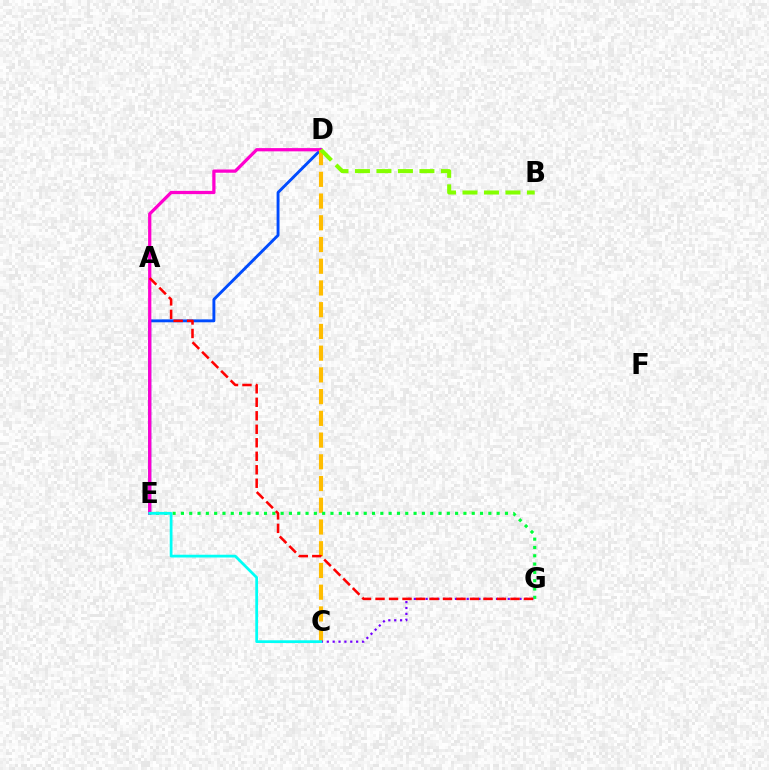{('D', 'E'): [{'color': '#004bff', 'line_style': 'solid', 'thickness': 2.09}, {'color': '#ff00cf', 'line_style': 'solid', 'thickness': 2.34}], ('C', 'D'): [{'color': '#ffbd00', 'line_style': 'dashed', 'thickness': 2.95}], ('B', 'D'): [{'color': '#84ff00', 'line_style': 'dashed', 'thickness': 2.92}], ('E', 'G'): [{'color': '#00ff39', 'line_style': 'dotted', 'thickness': 2.26}], ('C', 'G'): [{'color': '#7200ff', 'line_style': 'dotted', 'thickness': 1.59}], ('A', 'G'): [{'color': '#ff0000', 'line_style': 'dashed', 'thickness': 1.83}], ('C', 'E'): [{'color': '#00fff6', 'line_style': 'solid', 'thickness': 1.98}]}